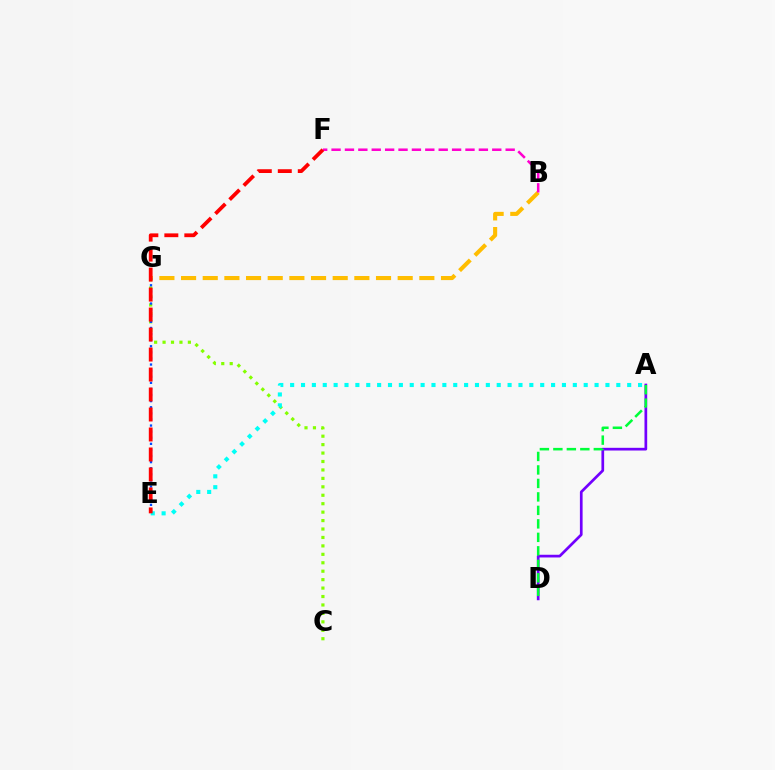{('A', 'D'): [{'color': '#7200ff', 'line_style': 'solid', 'thickness': 1.95}, {'color': '#00ff39', 'line_style': 'dashed', 'thickness': 1.83}], ('C', 'G'): [{'color': '#84ff00', 'line_style': 'dotted', 'thickness': 2.29}], ('B', 'G'): [{'color': '#ffbd00', 'line_style': 'dashed', 'thickness': 2.94}], ('E', 'G'): [{'color': '#004bff', 'line_style': 'dotted', 'thickness': 1.66}], ('B', 'F'): [{'color': '#ff00cf', 'line_style': 'dashed', 'thickness': 1.82}], ('A', 'E'): [{'color': '#00fff6', 'line_style': 'dotted', 'thickness': 2.95}], ('E', 'F'): [{'color': '#ff0000', 'line_style': 'dashed', 'thickness': 2.72}]}